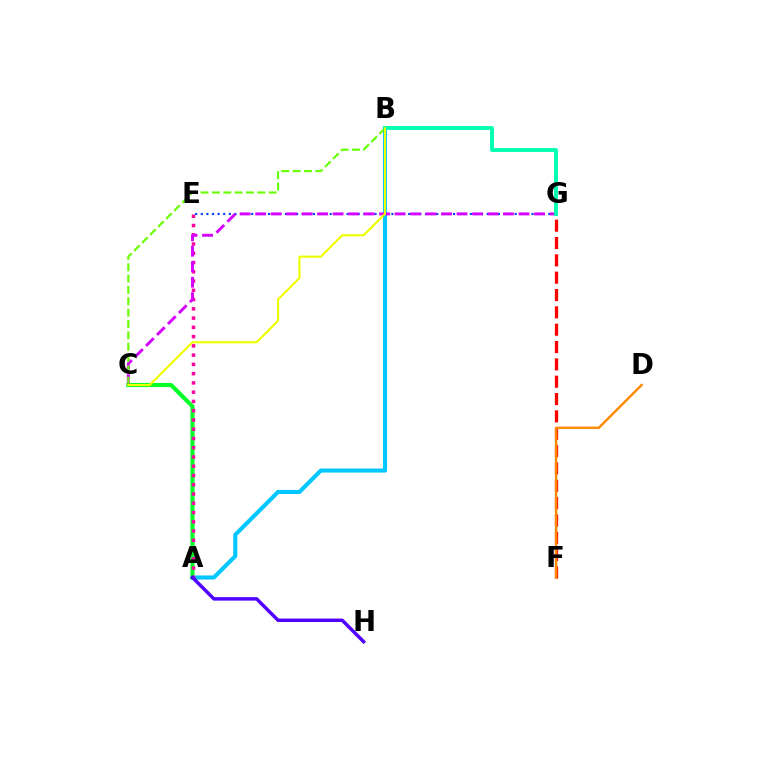{('A', 'B'): [{'color': '#00c7ff', 'line_style': 'solid', 'thickness': 2.94}], ('A', 'C'): [{'color': '#00ff27', 'line_style': 'solid', 'thickness': 2.96}], ('A', 'E'): [{'color': '#ff00a0', 'line_style': 'dotted', 'thickness': 2.52}], ('F', 'G'): [{'color': '#ff0000', 'line_style': 'dashed', 'thickness': 2.36}], ('A', 'H'): [{'color': '#4f00ff', 'line_style': 'solid', 'thickness': 2.48}], ('E', 'G'): [{'color': '#003fff', 'line_style': 'dotted', 'thickness': 1.52}], ('C', 'G'): [{'color': '#d600ff', 'line_style': 'dashed', 'thickness': 2.1}], ('B', 'C'): [{'color': '#66ff00', 'line_style': 'dashed', 'thickness': 1.54}, {'color': '#eeff00', 'line_style': 'solid', 'thickness': 1.54}], ('D', 'F'): [{'color': '#ff8800', 'line_style': 'solid', 'thickness': 1.69}], ('B', 'G'): [{'color': '#00ffaf', 'line_style': 'solid', 'thickness': 2.78}]}